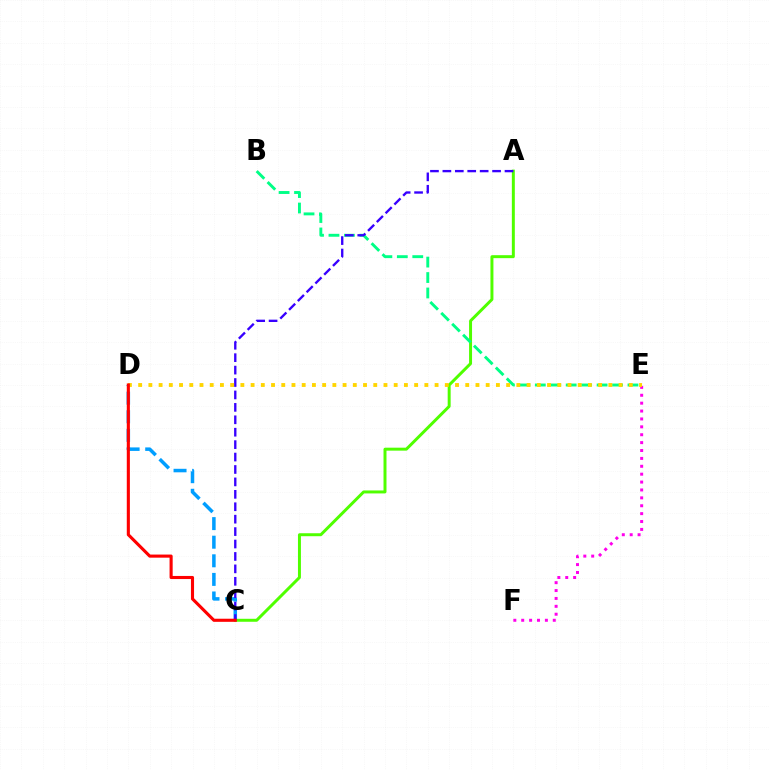{('E', 'F'): [{'color': '#ff00ed', 'line_style': 'dotted', 'thickness': 2.14}], ('A', 'C'): [{'color': '#4fff00', 'line_style': 'solid', 'thickness': 2.14}, {'color': '#3700ff', 'line_style': 'dashed', 'thickness': 1.69}], ('C', 'D'): [{'color': '#009eff', 'line_style': 'dashed', 'thickness': 2.53}, {'color': '#ff0000', 'line_style': 'solid', 'thickness': 2.23}], ('B', 'E'): [{'color': '#00ff86', 'line_style': 'dashed', 'thickness': 2.1}], ('D', 'E'): [{'color': '#ffd500', 'line_style': 'dotted', 'thickness': 2.78}]}